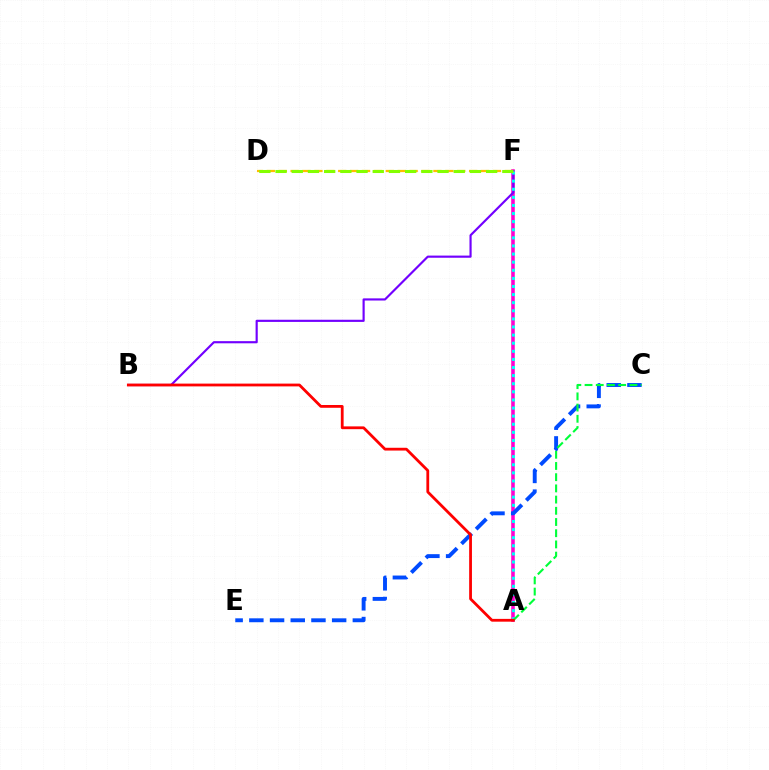{('A', 'F'): [{'color': '#ff00cf', 'line_style': 'solid', 'thickness': 2.56}, {'color': '#00fff6', 'line_style': 'dotted', 'thickness': 2.2}], ('B', 'F'): [{'color': '#7200ff', 'line_style': 'solid', 'thickness': 1.55}], ('C', 'E'): [{'color': '#004bff', 'line_style': 'dashed', 'thickness': 2.81}], ('A', 'C'): [{'color': '#00ff39', 'line_style': 'dashed', 'thickness': 1.52}], ('D', 'F'): [{'color': '#ffbd00', 'line_style': 'dashed', 'thickness': 1.62}, {'color': '#84ff00', 'line_style': 'dashed', 'thickness': 2.2}], ('A', 'B'): [{'color': '#ff0000', 'line_style': 'solid', 'thickness': 2.01}]}